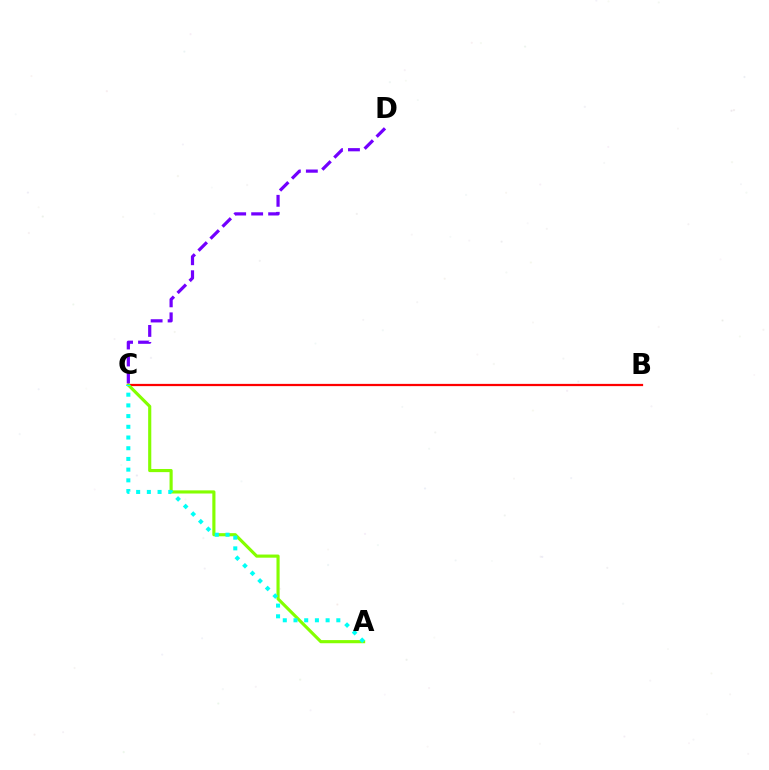{('B', 'C'): [{'color': '#ff0000', 'line_style': 'solid', 'thickness': 1.61}], ('A', 'C'): [{'color': '#84ff00', 'line_style': 'solid', 'thickness': 2.26}, {'color': '#00fff6', 'line_style': 'dotted', 'thickness': 2.91}], ('C', 'D'): [{'color': '#7200ff', 'line_style': 'dashed', 'thickness': 2.31}]}